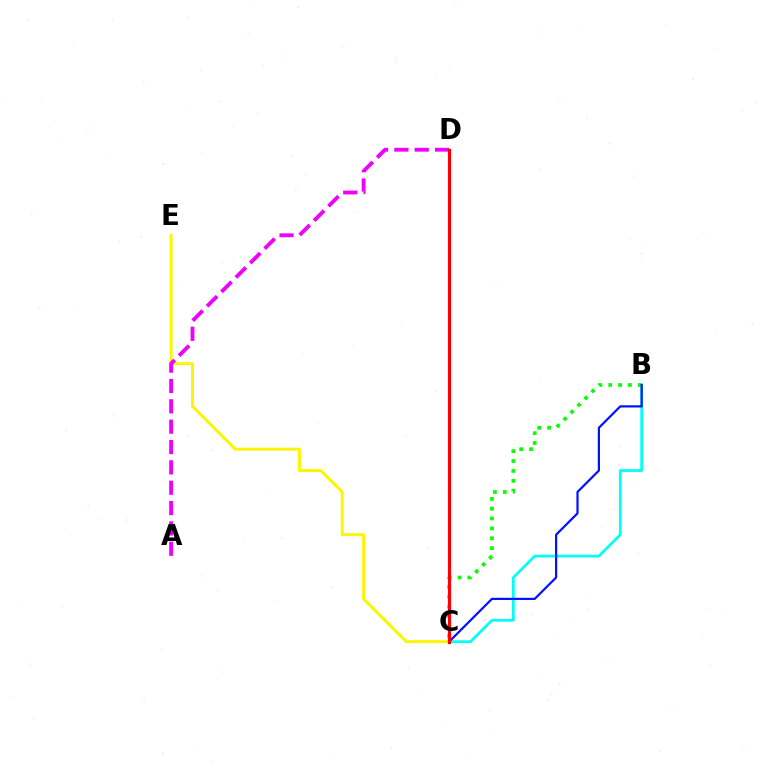{('B', 'C'): [{'color': '#00fff6', 'line_style': 'solid', 'thickness': 1.97}, {'color': '#08ff00', 'line_style': 'dotted', 'thickness': 2.68}, {'color': '#0010ff', 'line_style': 'solid', 'thickness': 1.58}], ('C', 'E'): [{'color': '#fcf500', 'line_style': 'solid', 'thickness': 2.12}], ('A', 'D'): [{'color': '#ee00ff', 'line_style': 'dashed', 'thickness': 2.76}], ('C', 'D'): [{'color': '#ff0000', 'line_style': 'solid', 'thickness': 2.27}]}